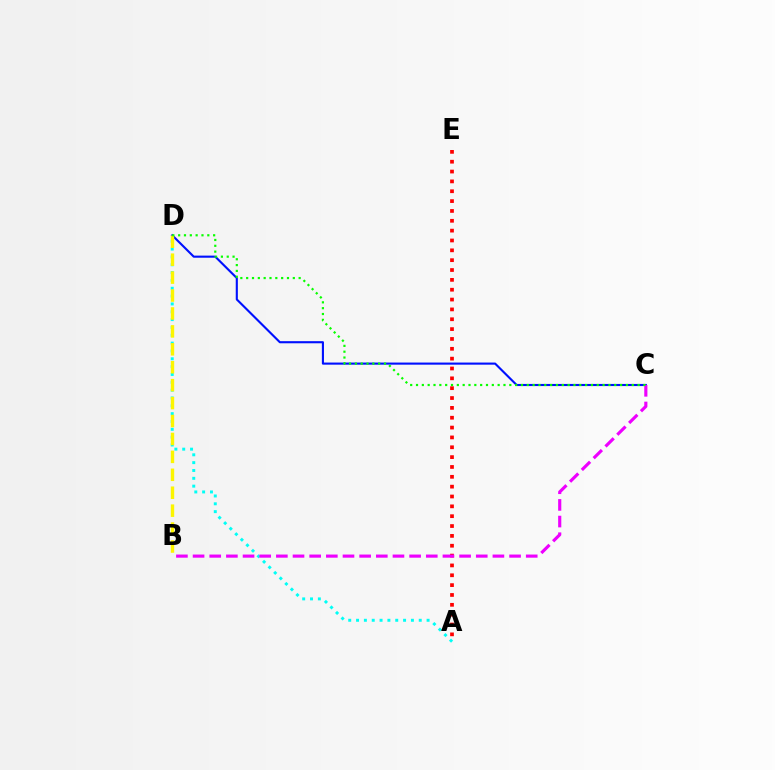{('A', 'D'): [{'color': '#00fff6', 'line_style': 'dotted', 'thickness': 2.13}], ('C', 'D'): [{'color': '#0010ff', 'line_style': 'solid', 'thickness': 1.52}, {'color': '#08ff00', 'line_style': 'dotted', 'thickness': 1.58}], ('A', 'E'): [{'color': '#ff0000', 'line_style': 'dotted', 'thickness': 2.68}], ('B', 'D'): [{'color': '#fcf500', 'line_style': 'dashed', 'thickness': 2.44}], ('B', 'C'): [{'color': '#ee00ff', 'line_style': 'dashed', 'thickness': 2.26}]}